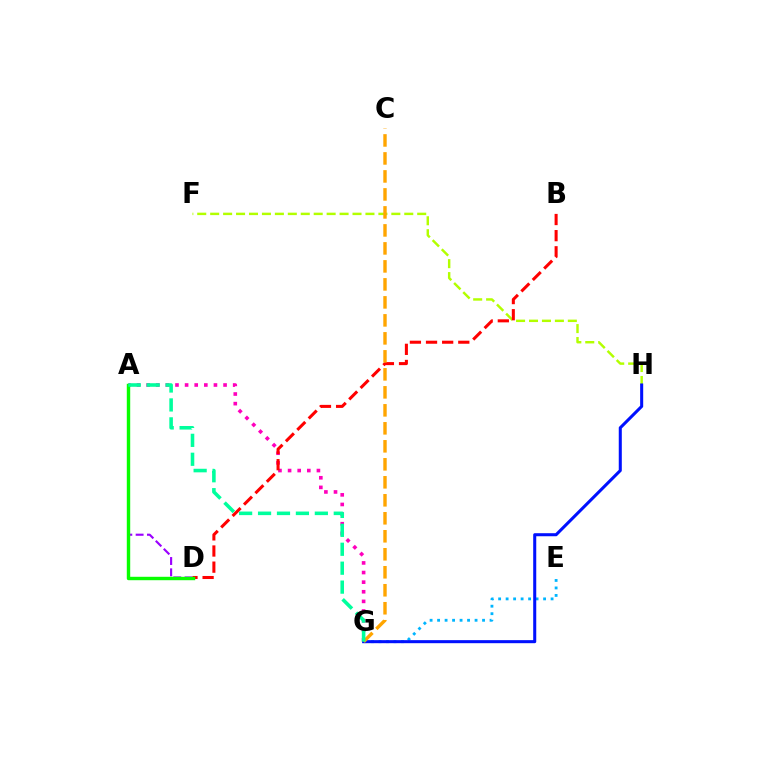{('A', 'G'): [{'color': '#ff00bd', 'line_style': 'dotted', 'thickness': 2.61}, {'color': '#00ff9d', 'line_style': 'dashed', 'thickness': 2.57}], ('F', 'H'): [{'color': '#b3ff00', 'line_style': 'dashed', 'thickness': 1.76}], ('A', 'D'): [{'color': '#9b00ff', 'line_style': 'dashed', 'thickness': 1.54}, {'color': '#08ff00', 'line_style': 'solid', 'thickness': 2.46}], ('B', 'D'): [{'color': '#ff0000', 'line_style': 'dashed', 'thickness': 2.19}], ('E', 'G'): [{'color': '#00b5ff', 'line_style': 'dotted', 'thickness': 2.04}], ('G', 'H'): [{'color': '#0010ff', 'line_style': 'solid', 'thickness': 2.19}], ('C', 'G'): [{'color': '#ffa500', 'line_style': 'dashed', 'thickness': 2.44}]}